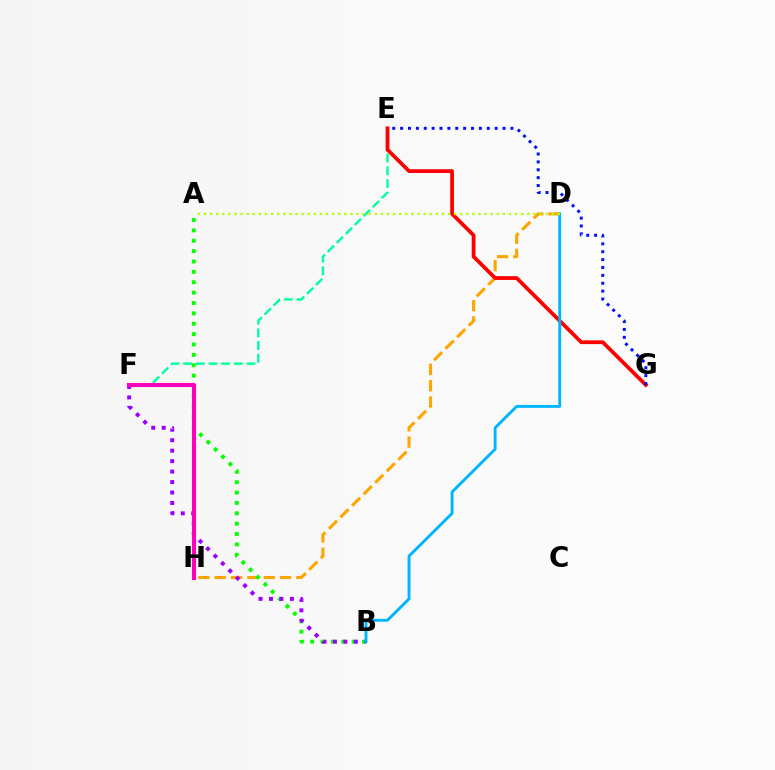{('E', 'F'): [{'color': '#00ff9d', 'line_style': 'dashed', 'thickness': 1.72}], ('D', 'H'): [{'color': '#ffa500', 'line_style': 'dashed', 'thickness': 2.22}], ('A', 'B'): [{'color': '#08ff00', 'line_style': 'dotted', 'thickness': 2.82}], ('B', 'F'): [{'color': '#9b00ff', 'line_style': 'dotted', 'thickness': 2.84}], ('E', 'G'): [{'color': '#ff0000', 'line_style': 'solid', 'thickness': 2.7}, {'color': '#0010ff', 'line_style': 'dotted', 'thickness': 2.14}], ('B', 'D'): [{'color': '#00b5ff', 'line_style': 'solid', 'thickness': 2.08}], ('F', 'H'): [{'color': '#ff00bd', 'line_style': 'solid', 'thickness': 2.94}], ('A', 'D'): [{'color': '#b3ff00', 'line_style': 'dotted', 'thickness': 1.66}]}